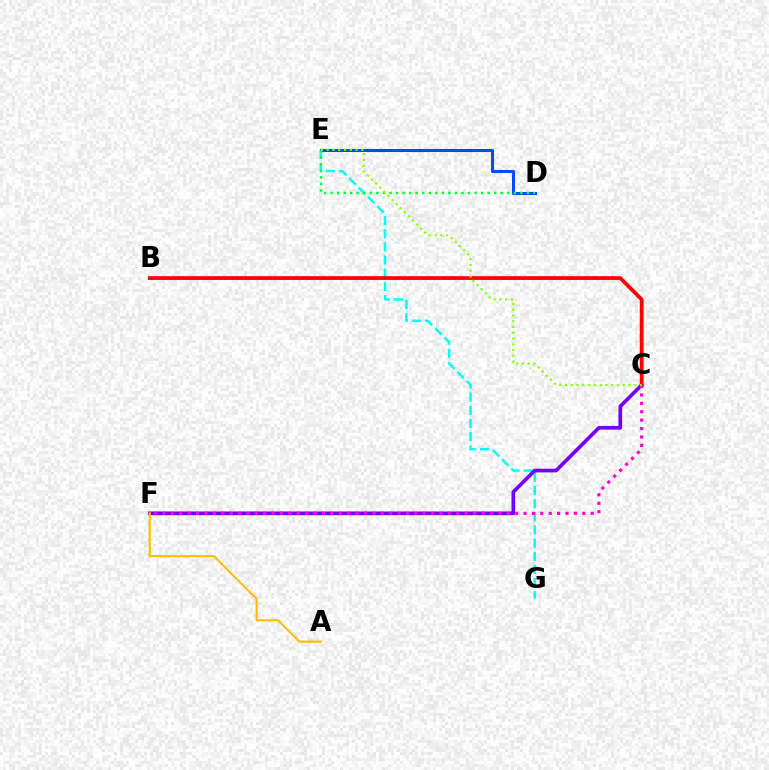{('E', 'G'): [{'color': '#00fff6', 'line_style': 'dashed', 'thickness': 1.79}], ('C', 'F'): [{'color': '#7200ff', 'line_style': 'solid', 'thickness': 2.65}, {'color': '#ff00cf', 'line_style': 'dotted', 'thickness': 2.28}], ('B', 'C'): [{'color': '#ff0000', 'line_style': 'solid', 'thickness': 2.7}], ('A', 'F'): [{'color': '#ffbd00', 'line_style': 'solid', 'thickness': 1.53}], ('D', 'E'): [{'color': '#004bff', 'line_style': 'solid', 'thickness': 2.19}, {'color': '#00ff39', 'line_style': 'dotted', 'thickness': 1.78}], ('C', 'E'): [{'color': '#84ff00', 'line_style': 'dotted', 'thickness': 1.57}]}